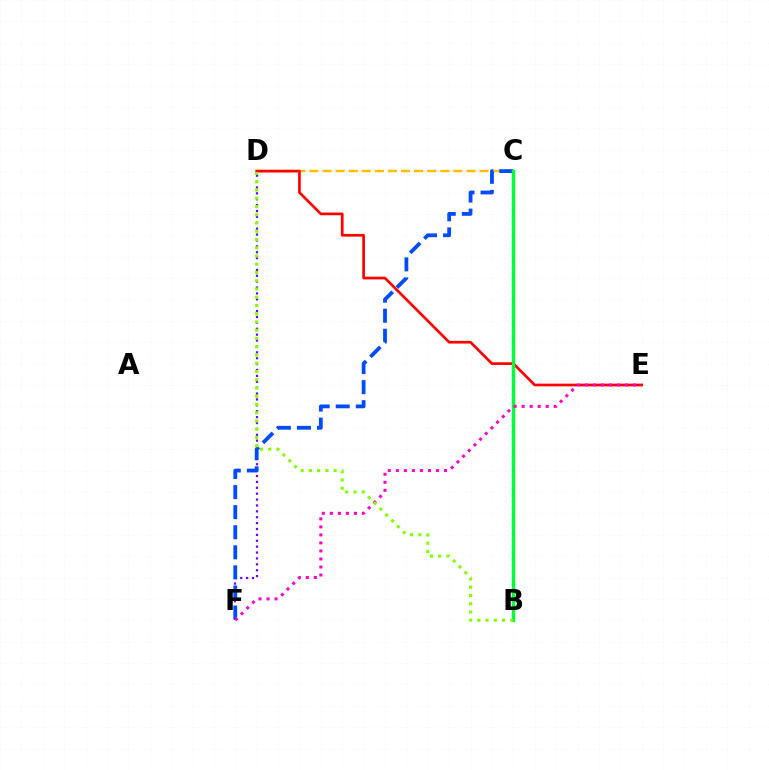{('D', 'F'): [{'color': '#7200ff', 'line_style': 'dotted', 'thickness': 1.6}], ('B', 'C'): [{'color': '#00fff6', 'line_style': 'dotted', 'thickness': 1.72}, {'color': '#00ff39', 'line_style': 'solid', 'thickness': 2.44}], ('C', 'D'): [{'color': '#ffbd00', 'line_style': 'dashed', 'thickness': 1.78}], ('C', 'F'): [{'color': '#004bff', 'line_style': 'dashed', 'thickness': 2.73}], ('D', 'E'): [{'color': '#ff0000', 'line_style': 'solid', 'thickness': 1.94}], ('E', 'F'): [{'color': '#ff00cf', 'line_style': 'dotted', 'thickness': 2.18}], ('B', 'D'): [{'color': '#84ff00', 'line_style': 'dotted', 'thickness': 2.24}]}